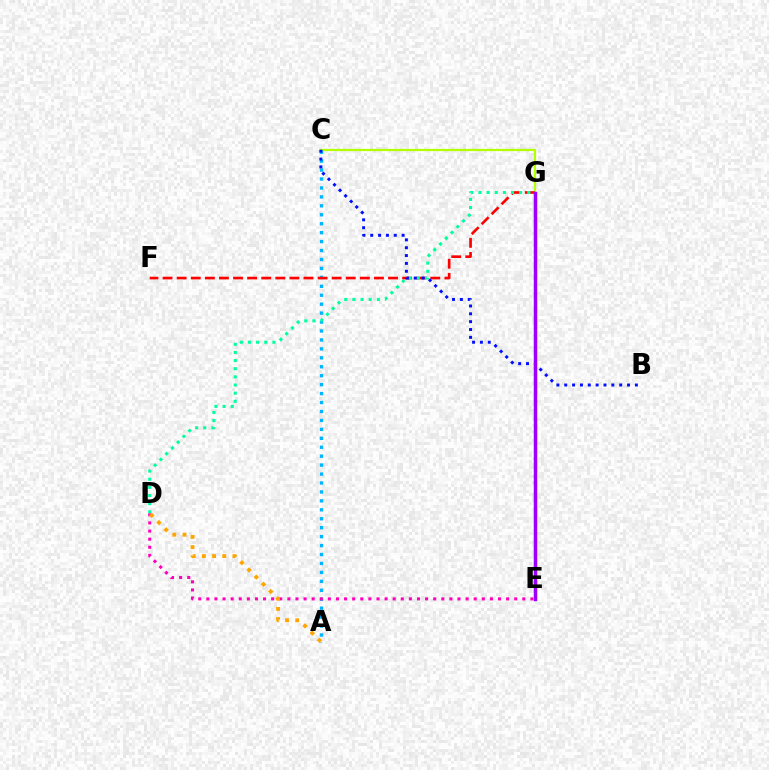{('C', 'G'): [{'color': '#b3ff00', 'line_style': 'solid', 'thickness': 1.59}], ('A', 'C'): [{'color': '#00b5ff', 'line_style': 'dotted', 'thickness': 2.43}], ('F', 'G'): [{'color': '#ff0000', 'line_style': 'dashed', 'thickness': 1.91}], ('D', 'G'): [{'color': '#00ff9d', 'line_style': 'dotted', 'thickness': 2.21}], ('D', 'E'): [{'color': '#ff00bd', 'line_style': 'dotted', 'thickness': 2.2}], ('E', 'G'): [{'color': '#08ff00', 'line_style': 'dotted', 'thickness': 2.24}, {'color': '#9b00ff', 'line_style': 'solid', 'thickness': 2.51}], ('A', 'D'): [{'color': '#ffa500', 'line_style': 'dotted', 'thickness': 2.77}], ('B', 'C'): [{'color': '#0010ff', 'line_style': 'dotted', 'thickness': 2.13}]}